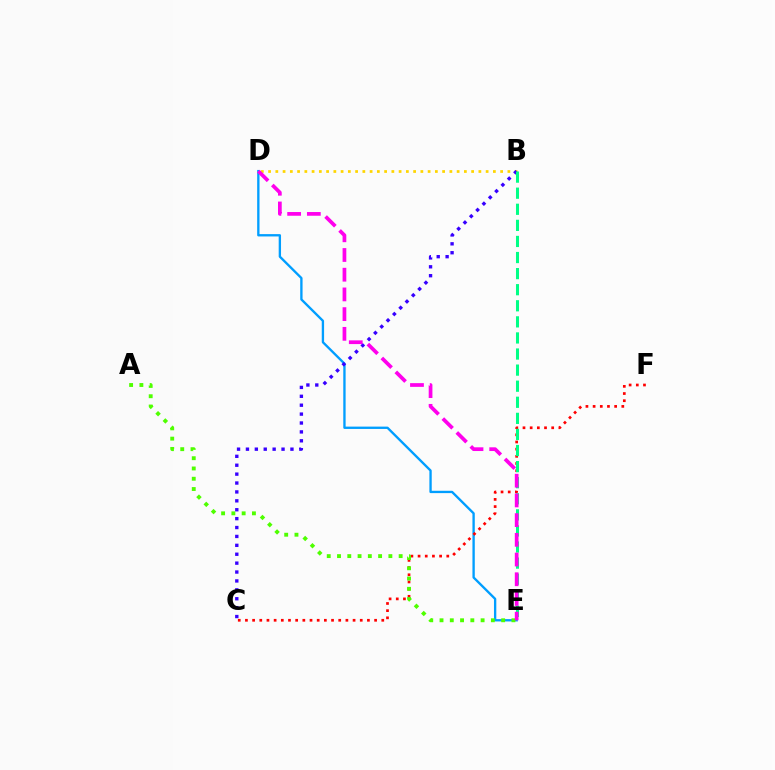{('D', 'E'): [{'color': '#009eff', 'line_style': 'solid', 'thickness': 1.68}, {'color': '#ff00ed', 'line_style': 'dashed', 'thickness': 2.68}], ('C', 'F'): [{'color': '#ff0000', 'line_style': 'dotted', 'thickness': 1.95}], ('B', 'D'): [{'color': '#ffd500', 'line_style': 'dotted', 'thickness': 1.97}], ('A', 'E'): [{'color': '#4fff00', 'line_style': 'dotted', 'thickness': 2.79}], ('B', 'C'): [{'color': '#3700ff', 'line_style': 'dotted', 'thickness': 2.42}], ('B', 'E'): [{'color': '#00ff86', 'line_style': 'dashed', 'thickness': 2.18}]}